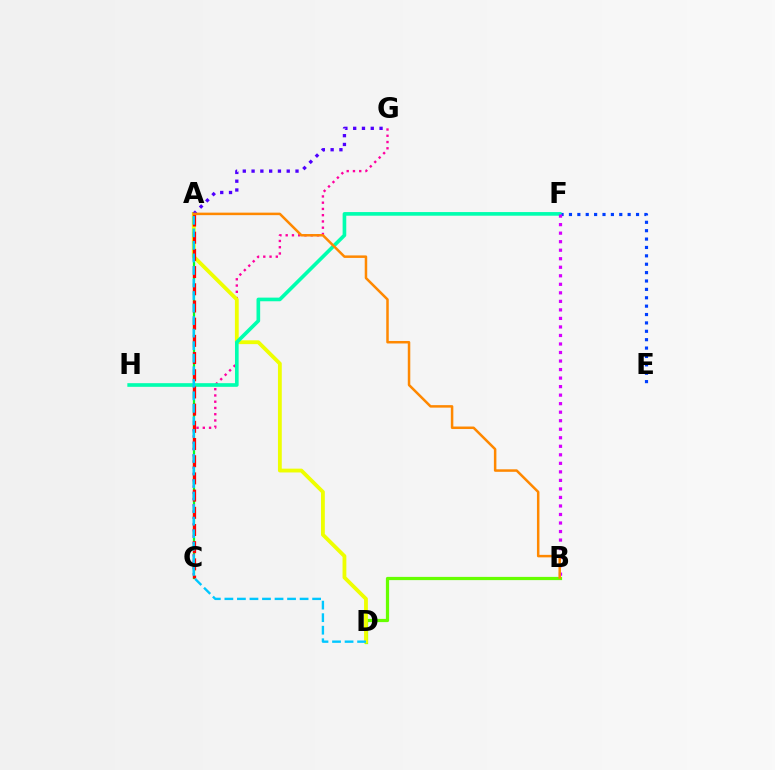{('A', 'C'): [{'color': '#00ff27', 'line_style': 'solid', 'thickness': 1.61}, {'color': '#ff0000', 'line_style': 'dashed', 'thickness': 2.34}], ('C', 'G'): [{'color': '#ff00a0', 'line_style': 'dotted', 'thickness': 1.7}], ('B', 'D'): [{'color': '#66ff00', 'line_style': 'solid', 'thickness': 2.32}], ('A', 'D'): [{'color': '#eeff00', 'line_style': 'solid', 'thickness': 2.75}, {'color': '#00c7ff', 'line_style': 'dashed', 'thickness': 1.7}], ('E', 'F'): [{'color': '#003fff', 'line_style': 'dotted', 'thickness': 2.28}], ('F', 'H'): [{'color': '#00ffaf', 'line_style': 'solid', 'thickness': 2.63}], ('B', 'F'): [{'color': '#d600ff', 'line_style': 'dotted', 'thickness': 2.32}], ('A', 'G'): [{'color': '#4f00ff', 'line_style': 'dotted', 'thickness': 2.39}], ('A', 'B'): [{'color': '#ff8800', 'line_style': 'solid', 'thickness': 1.8}]}